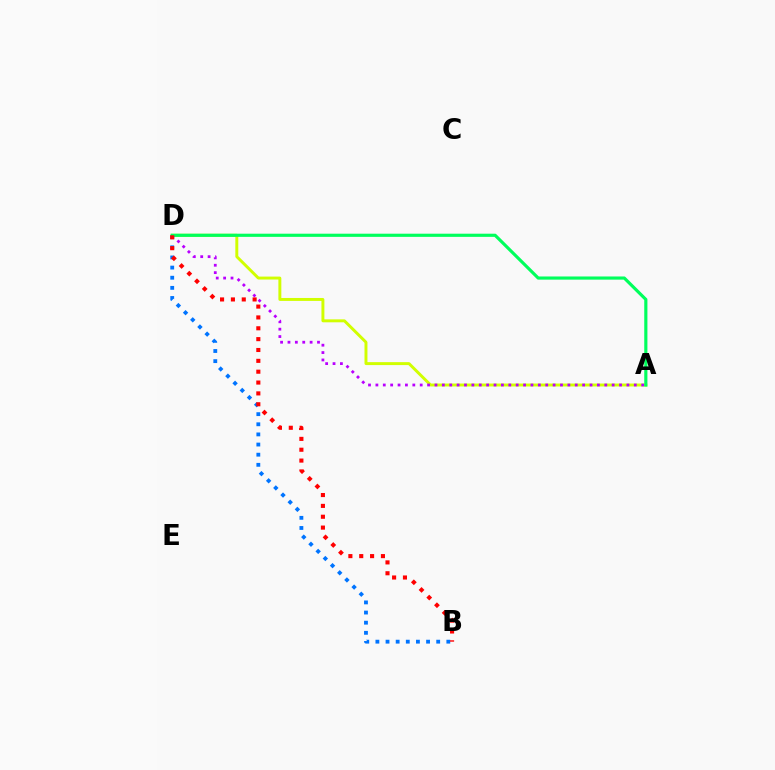{('B', 'D'): [{'color': '#0074ff', 'line_style': 'dotted', 'thickness': 2.75}, {'color': '#ff0000', 'line_style': 'dotted', 'thickness': 2.95}], ('A', 'D'): [{'color': '#d1ff00', 'line_style': 'solid', 'thickness': 2.12}, {'color': '#b900ff', 'line_style': 'dotted', 'thickness': 2.01}, {'color': '#00ff5c', 'line_style': 'solid', 'thickness': 2.27}]}